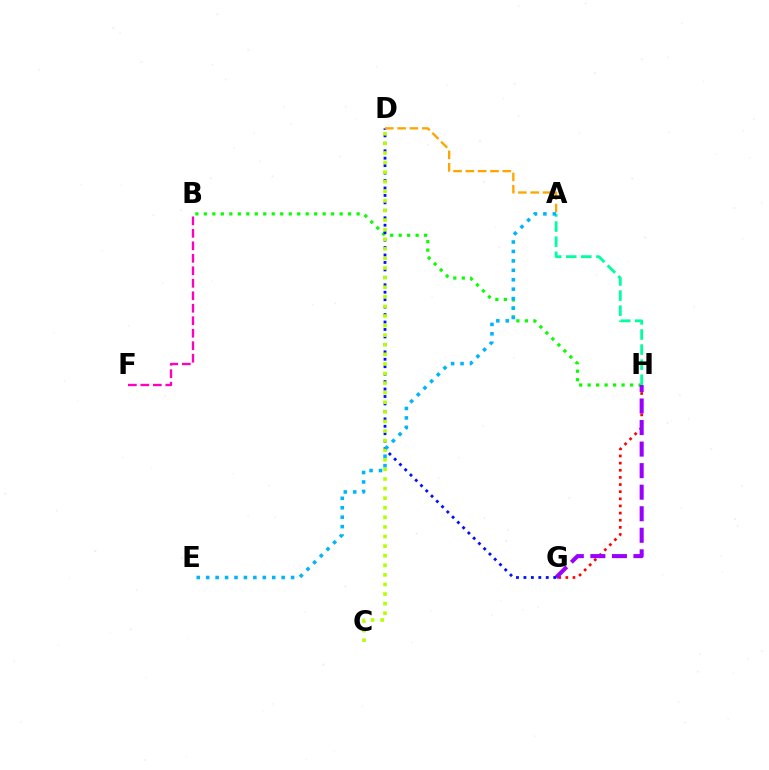{('B', 'H'): [{'color': '#08ff00', 'line_style': 'dotted', 'thickness': 2.31}], ('G', 'H'): [{'color': '#ff0000', 'line_style': 'dotted', 'thickness': 1.94}, {'color': '#9b00ff', 'line_style': 'dashed', 'thickness': 2.93}], ('B', 'F'): [{'color': '#ff00bd', 'line_style': 'dashed', 'thickness': 1.7}], ('D', 'G'): [{'color': '#0010ff', 'line_style': 'dotted', 'thickness': 2.02}], ('A', 'D'): [{'color': '#ffa500', 'line_style': 'dashed', 'thickness': 1.67}], ('C', 'D'): [{'color': '#b3ff00', 'line_style': 'dotted', 'thickness': 2.61}], ('A', 'H'): [{'color': '#00ff9d', 'line_style': 'dashed', 'thickness': 2.05}], ('A', 'E'): [{'color': '#00b5ff', 'line_style': 'dotted', 'thickness': 2.56}]}